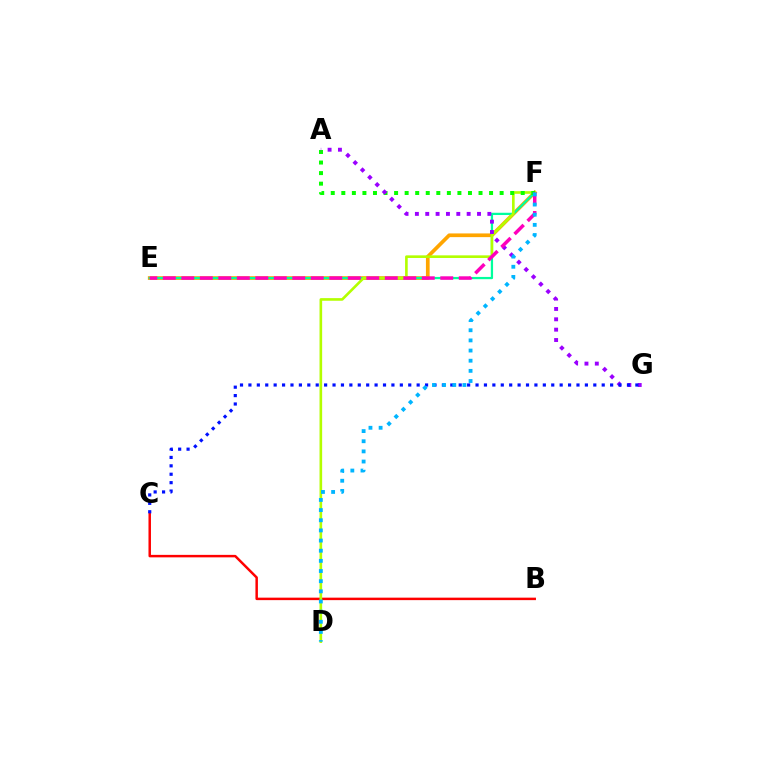{('E', 'F'): [{'color': '#ffa500', 'line_style': 'solid', 'thickness': 2.67}, {'color': '#00ff9d', 'line_style': 'solid', 'thickness': 1.62}, {'color': '#ff00bd', 'line_style': 'dashed', 'thickness': 2.51}], ('B', 'C'): [{'color': '#ff0000', 'line_style': 'solid', 'thickness': 1.79}], ('D', 'F'): [{'color': '#b3ff00', 'line_style': 'solid', 'thickness': 1.89}, {'color': '#00b5ff', 'line_style': 'dotted', 'thickness': 2.76}], ('A', 'F'): [{'color': '#08ff00', 'line_style': 'dotted', 'thickness': 2.87}], ('A', 'G'): [{'color': '#9b00ff', 'line_style': 'dotted', 'thickness': 2.81}], ('C', 'G'): [{'color': '#0010ff', 'line_style': 'dotted', 'thickness': 2.29}]}